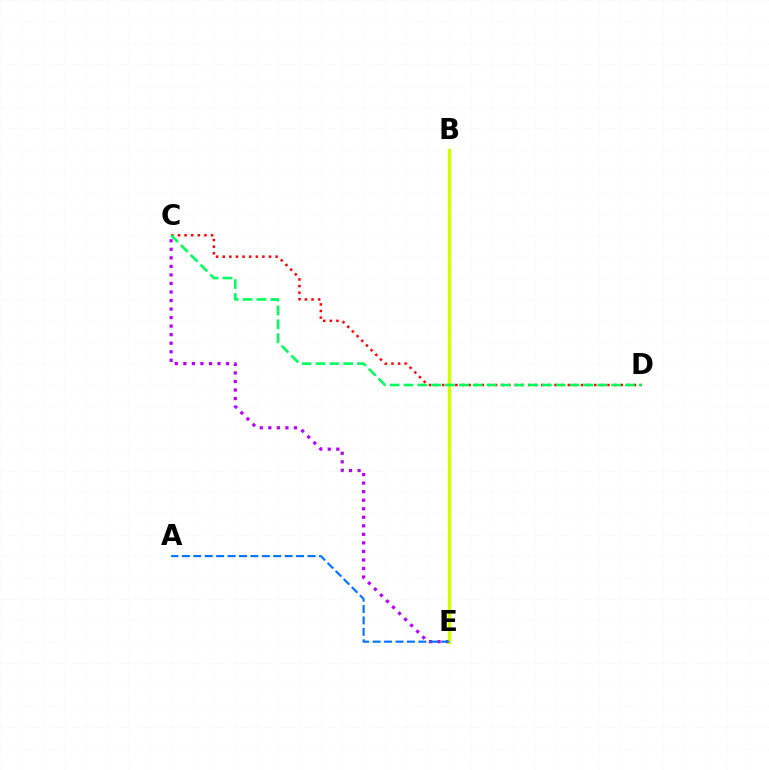{('C', 'E'): [{'color': '#b900ff', 'line_style': 'dotted', 'thickness': 2.32}], ('C', 'D'): [{'color': '#ff0000', 'line_style': 'dotted', 'thickness': 1.8}, {'color': '#00ff5c', 'line_style': 'dashed', 'thickness': 1.88}], ('B', 'E'): [{'color': '#d1ff00', 'line_style': 'solid', 'thickness': 2.36}], ('A', 'E'): [{'color': '#0074ff', 'line_style': 'dashed', 'thickness': 1.55}]}